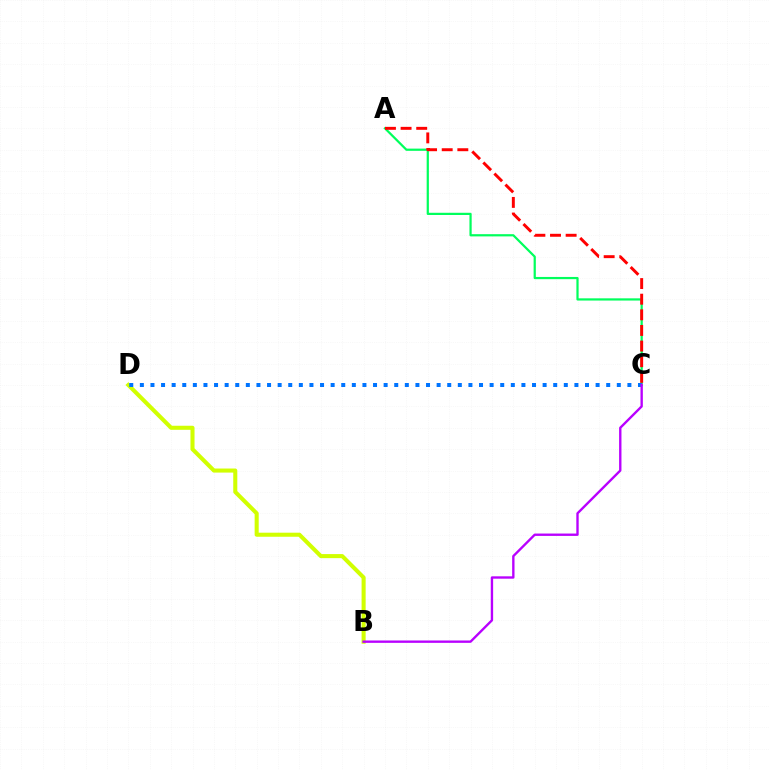{('A', 'C'): [{'color': '#00ff5c', 'line_style': 'solid', 'thickness': 1.6}, {'color': '#ff0000', 'line_style': 'dashed', 'thickness': 2.12}], ('B', 'D'): [{'color': '#d1ff00', 'line_style': 'solid', 'thickness': 2.92}], ('C', 'D'): [{'color': '#0074ff', 'line_style': 'dotted', 'thickness': 2.88}], ('B', 'C'): [{'color': '#b900ff', 'line_style': 'solid', 'thickness': 1.7}]}